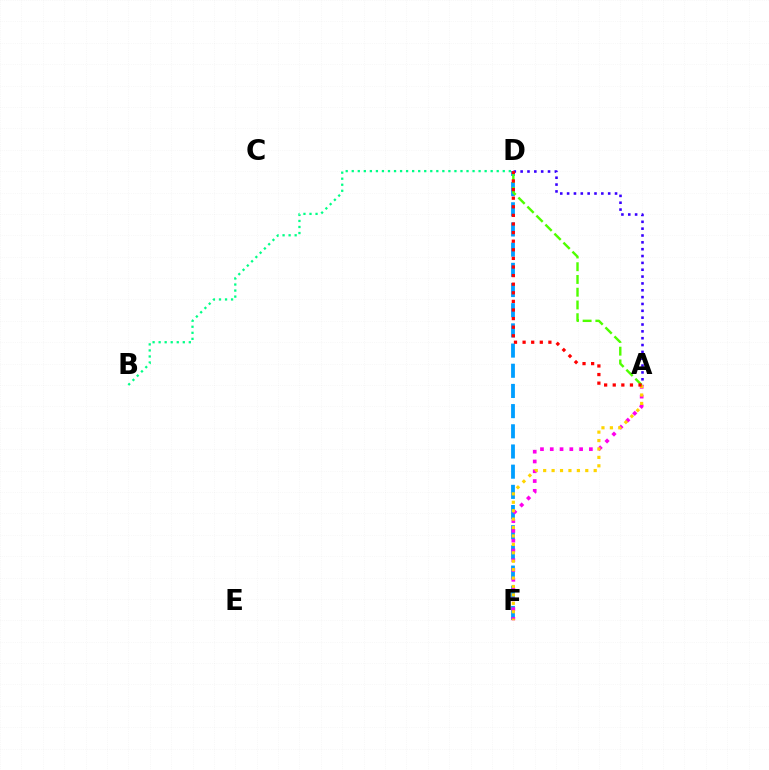{('A', 'D'): [{'color': '#3700ff', 'line_style': 'dotted', 'thickness': 1.86}, {'color': '#4fff00', 'line_style': 'dashed', 'thickness': 1.73}, {'color': '#ff0000', 'line_style': 'dotted', 'thickness': 2.34}], ('D', 'F'): [{'color': '#009eff', 'line_style': 'dashed', 'thickness': 2.74}], ('B', 'D'): [{'color': '#00ff86', 'line_style': 'dotted', 'thickness': 1.64}], ('A', 'F'): [{'color': '#ff00ed', 'line_style': 'dotted', 'thickness': 2.66}, {'color': '#ffd500', 'line_style': 'dotted', 'thickness': 2.29}]}